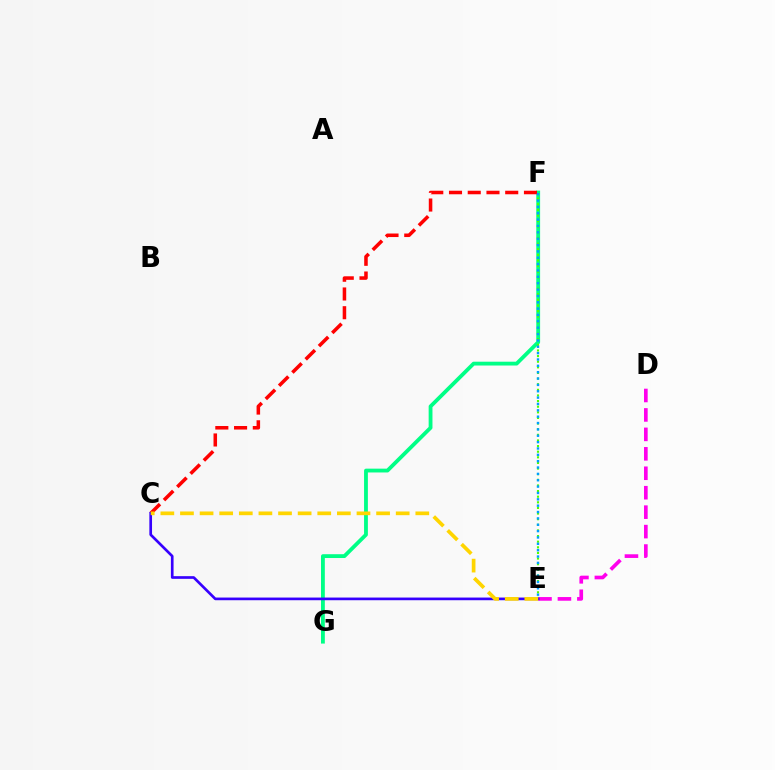{('F', 'G'): [{'color': '#00ff86', 'line_style': 'solid', 'thickness': 2.75}], ('E', 'F'): [{'color': '#4fff00', 'line_style': 'dotted', 'thickness': 1.53}, {'color': '#009eff', 'line_style': 'dotted', 'thickness': 1.73}], ('D', 'E'): [{'color': '#ff00ed', 'line_style': 'dashed', 'thickness': 2.64}], ('C', 'F'): [{'color': '#ff0000', 'line_style': 'dashed', 'thickness': 2.55}], ('C', 'E'): [{'color': '#3700ff', 'line_style': 'solid', 'thickness': 1.93}, {'color': '#ffd500', 'line_style': 'dashed', 'thickness': 2.66}]}